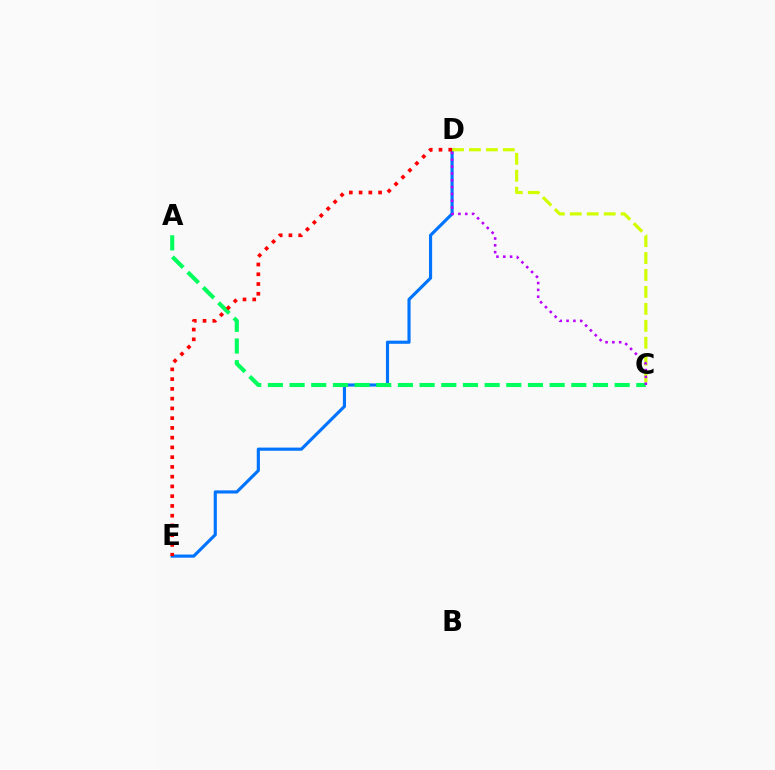{('D', 'E'): [{'color': '#0074ff', 'line_style': 'solid', 'thickness': 2.26}, {'color': '#ff0000', 'line_style': 'dotted', 'thickness': 2.65}], ('C', 'D'): [{'color': '#d1ff00', 'line_style': 'dashed', 'thickness': 2.3}, {'color': '#b900ff', 'line_style': 'dotted', 'thickness': 1.85}], ('A', 'C'): [{'color': '#00ff5c', 'line_style': 'dashed', 'thickness': 2.94}]}